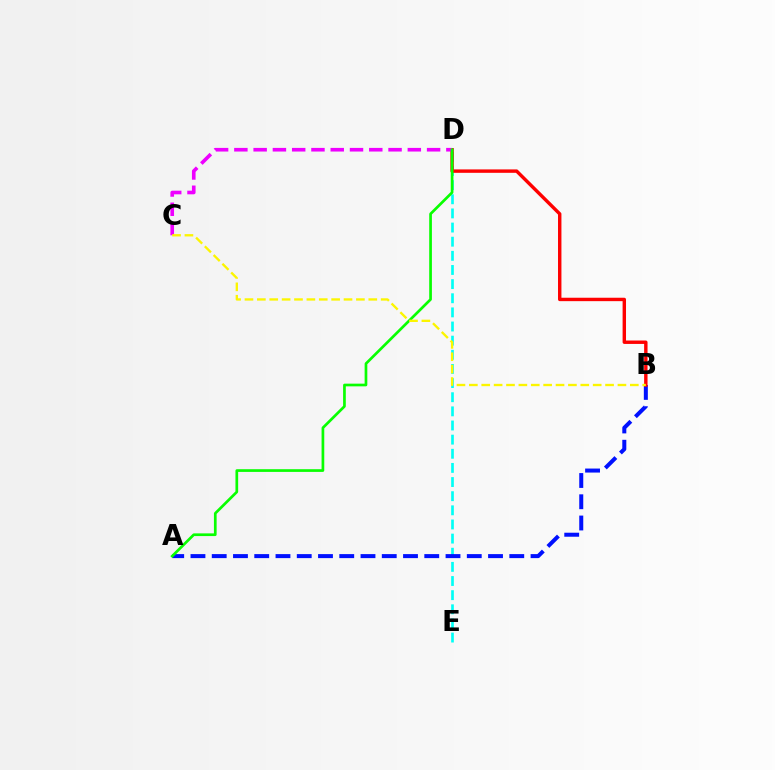{('D', 'E'): [{'color': '#00fff6', 'line_style': 'dashed', 'thickness': 1.92}], ('A', 'B'): [{'color': '#0010ff', 'line_style': 'dashed', 'thickness': 2.89}], ('B', 'D'): [{'color': '#ff0000', 'line_style': 'solid', 'thickness': 2.46}], ('C', 'D'): [{'color': '#ee00ff', 'line_style': 'dashed', 'thickness': 2.62}], ('A', 'D'): [{'color': '#08ff00', 'line_style': 'solid', 'thickness': 1.94}], ('B', 'C'): [{'color': '#fcf500', 'line_style': 'dashed', 'thickness': 1.68}]}